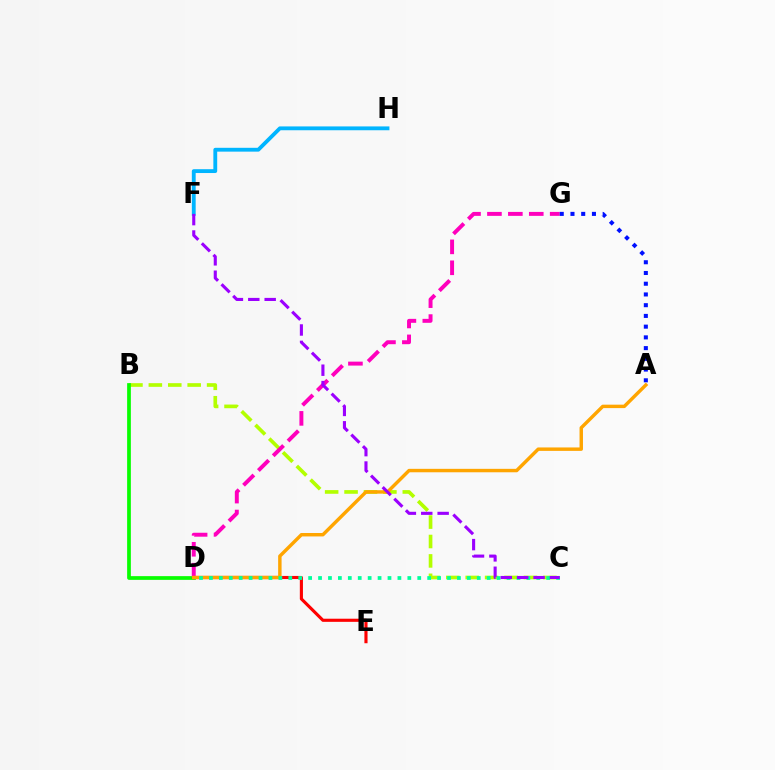{('B', 'C'): [{'color': '#b3ff00', 'line_style': 'dashed', 'thickness': 2.64}], ('B', 'D'): [{'color': '#08ff00', 'line_style': 'solid', 'thickness': 2.68}], ('D', 'G'): [{'color': '#ff00bd', 'line_style': 'dashed', 'thickness': 2.84}], ('D', 'E'): [{'color': '#ff0000', 'line_style': 'solid', 'thickness': 2.25}], ('F', 'H'): [{'color': '#00b5ff', 'line_style': 'solid', 'thickness': 2.76}], ('A', 'G'): [{'color': '#0010ff', 'line_style': 'dotted', 'thickness': 2.92}], ('A', 'D'): [{'color': '#ffa500', 'line_style': 'solid', 'thickness': 2.47}], ('C', 'D'): [{'color': '#00ff9d', 'line_style': 'dotted', 'thickness': 2.7}], ('C', 'F'): [{'color': '#9b00ff', 'line_style': 'dashed', 'thickness': 2.23}]}